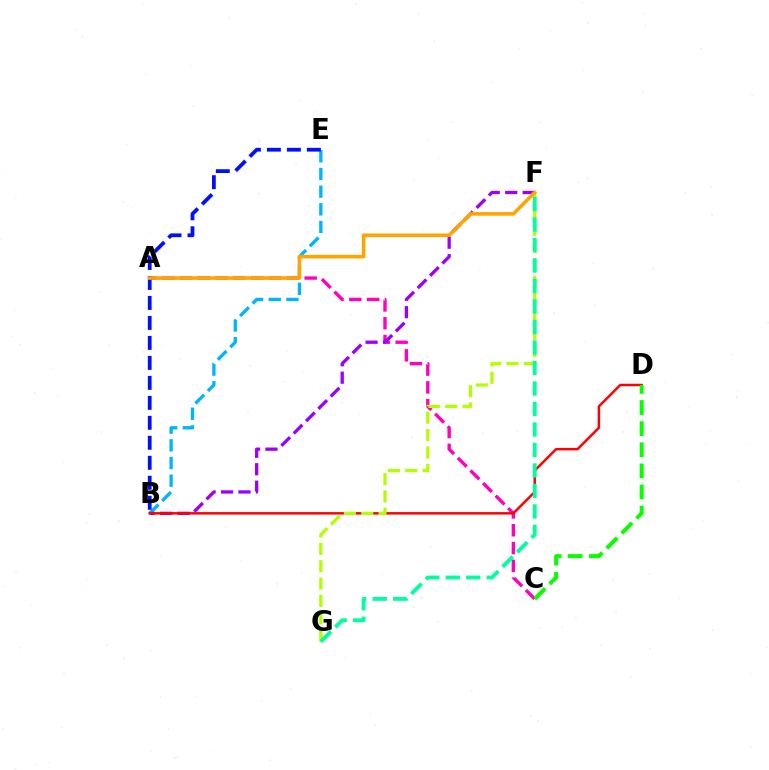{('A', 'C'): [{'color': '#ff00bd', 'line_style': 'dashed', 'thickness': 2.42}], ('B', 'E'): [{'color': '#00b5ff', 'line_style': 'dashed', 'thickness': 2.4}, {'color': '#0010ff', 'line_style': 'dashed', 'thickness': 2.71}], ('B', 'F'): [{'color': '#9b00ff', 'line_style': 'dashed', 'thickness': 2.37}], ('B', 'D'): [{'color': '#ff0000', 'line_style': 'solid', 'thickness': 1.78}], ('F', 'G'): [{'color': '#b3ff00', 'line_style': 'dashed', 'thickness': 2.36}, {'color': '#00ff9d', 'line_style': 'dashed', 'thickness': 2.78}], ('C', 'D'): [{'color': '#08ff00', 'line_style': 'dashed', 'thickness': 2.87}], ('A', 'F'): [{'color': '#ffa500', 'line_style': 'solid', 'thickness': 2.58}]}